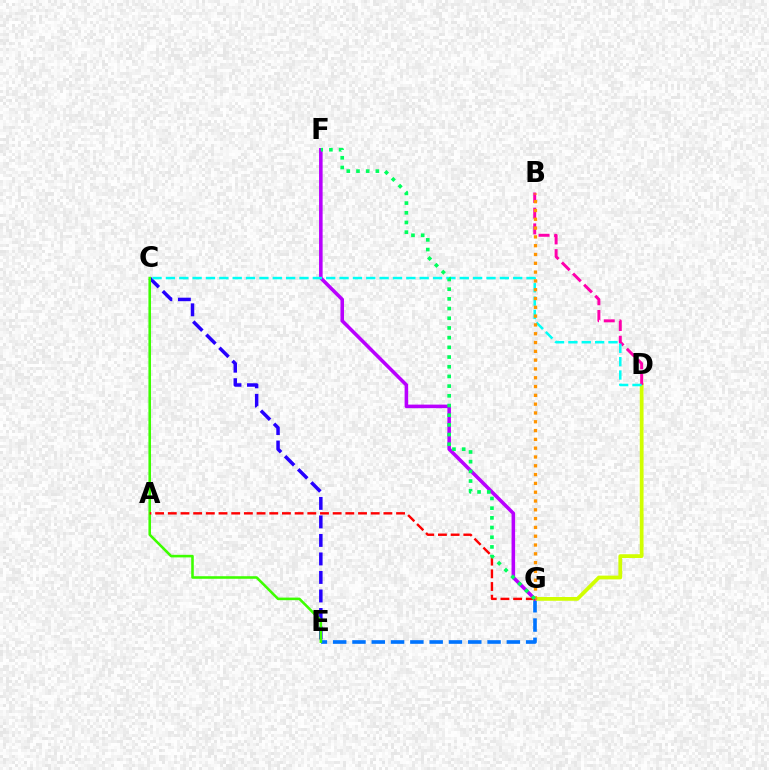{('C', 'E'): [{'color': '#2500ff', 'line_style': 'dashed', 'thickness': 2.52}, {'color': '#3dff00', 'line_style': 'solid', 'thickness': 1.86}], ('E', 'G'): [{'color': '#0074ff', 'line_style': 'dashed', 'thickness': 2.62}], ('D', 'G'): [{'color': '#d1ff00', 'line_style': 'solid', 'thickness': 2.71}], ('F', 'G'): [{'color': '#b900ff', 'line_style': 'solid', 'thickness': 2.56}, {'color': '#00ff5c', 'line_style': 'dotted', 'thickness': 2.63}], ('B', 'D'): [{'color': '#ff00ac', 'line_style': 'dashed', 'thickness': 2.13}], ('C', 'D'): [{'color': '#00fff6', 'line_style': 'dashed', 'thickness': 1.81}], ('B', 'G'): [{'color': '#ff9400', 'line_style': 'dotted', 'thickness': 2.39}], ('A', 'G'): [{'color': '#ff0000', 'line_style': 'dashed', 'thickness': 1.72}]}